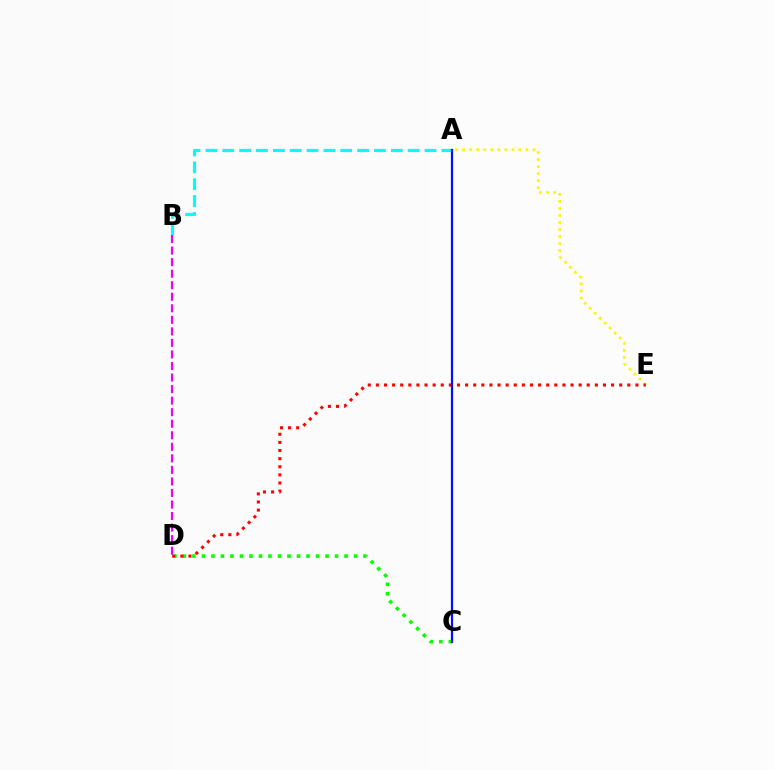{('C', 'D'): [{'color': '#08ff00', 'line_style': 'dotted', 'thickness': 2.58}], ('A', 'E'): [{'color': '#fcf500', 'line_style': 'dotted', 'thickness': 1.91}], ('A', 'B'): [{'color': '#00fff6', 'line_style': 'dashed', 'thickness': 2.29}], ('B', 'D'): [{'color': '#ee00ff', 'line_style': 'dashed', 'thickness': 1.57}], ('D', 'E'): [{'color': '#ff0000', 'line_style': 'dotted', 'thickness': 2.2}], ('A', 'C'): [{'color': '#0010ff', 'line_style': 'solid', 'thickness': 1.59}]}